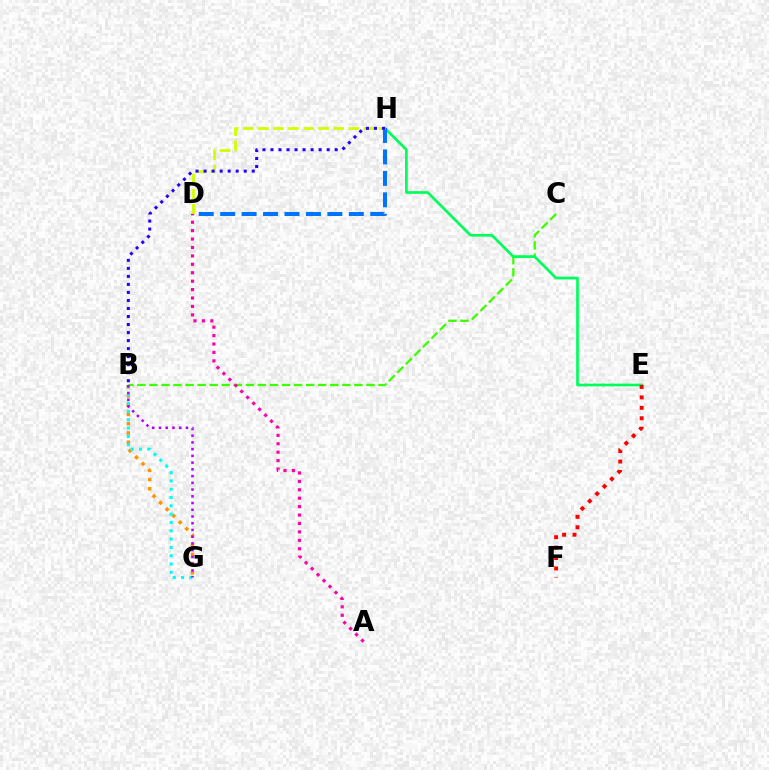{('B', 'C'): [{'color': '#3dff00', 'line_style': 'dashed', 'thickness': 1.64}], ('E', 'H'): [{'color': '#00ff5c', 'line_style': 'solid', 'thickness': 1.95}], ('D', 'H'): [{'color': '#0074ff', 'line_style': 'dashed', 'thickness': 2.91}, {'color': '#d1ff00', 'line_style': 'dashed', 'thickness': 2.05}], ('B', 'G'): [{'color': '#ff9400', 'line_style': 'dotted', 'thickness': 2.51}, {'color': '#00fff6', 'line_style': 'dotted', 'thickness': 2.26}, {'color': '#b900ff', 'line_style': 'dotted', 'thickness': 1.83}], ('A', 'D'): [{'color': '#ff00ac', 'line_style': 'dotted', 'thickness': 2.29}], ('E', 'F'): [{'color': '#ff0000', 'line_style': 'dotted', 'thickness': 2.83}], ('B', 'H'): [{'color': '#2500ff', 'line_style': 'dotted', 'thickness': 2.18}]}